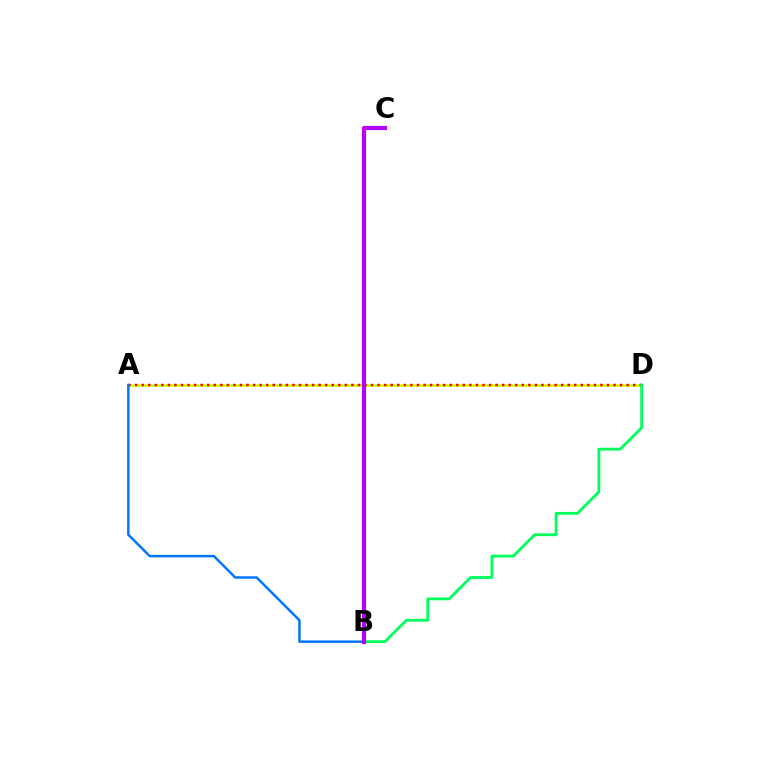{('A', 'D'): [{'color': '#d1ff00', 'line_style': 'solid', 'thickness': 1.88}, {'color': '#ff0000', 'line_style': 'dotted', 'thickness': 1.78}], ('A', 'B'): [{'color': '#0074ff', 'line_style': 'solid', 'thickness': 1.77}], ('B', 'D'): [{'color': '#00ff5c', 'line_style': 'solid', 'thickness': 2.03}], ('B', 'C'): [{'color': '#b900ff', 'line_style': 'solid', 'thickness': 2.95}]}